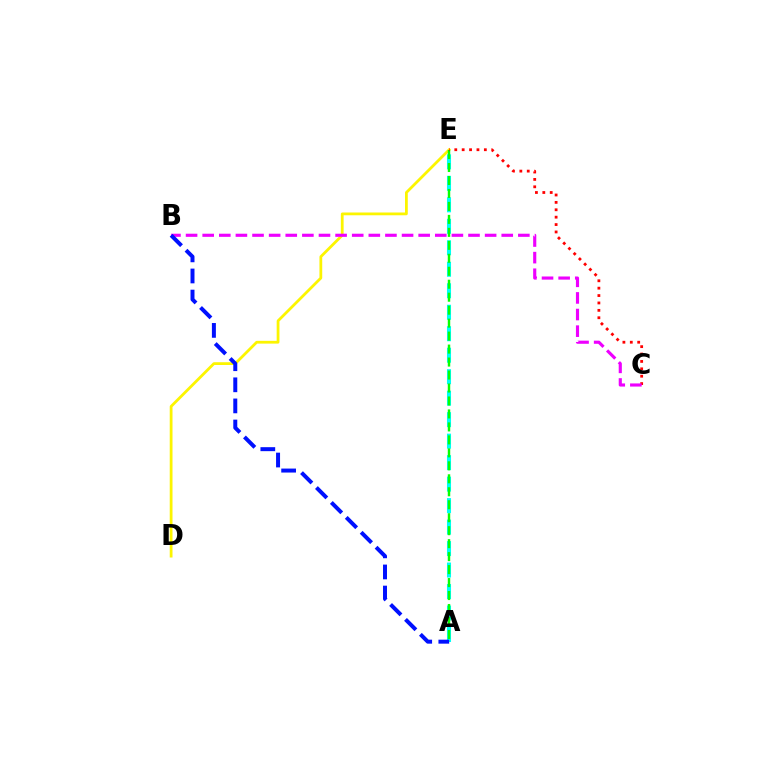{('A', 'E'): [{'color': '#00fff6', 'line_style': 'dashed', 'thickness': 2.92}, {'color': '#08ff00', 'line_style': 'dashed', 'thickness': 1.76}], ('D', 'E'): [{'color': '#fcf500', 'line_style': 'solid', 'thickness': 2.0}], ('C', 'E'): [{'color': '#ff0000', 'line_style': 'dotted', 'thickness': 2.01}], ('B', 'C'): [{'color': '#ee00ff', 'line_style': 'dashed', 'thickness': 2.26}], ('A', 'B'): [{'color': '#0010ff', 'line_style': 'dashed', 'thickness': 2.87}]}